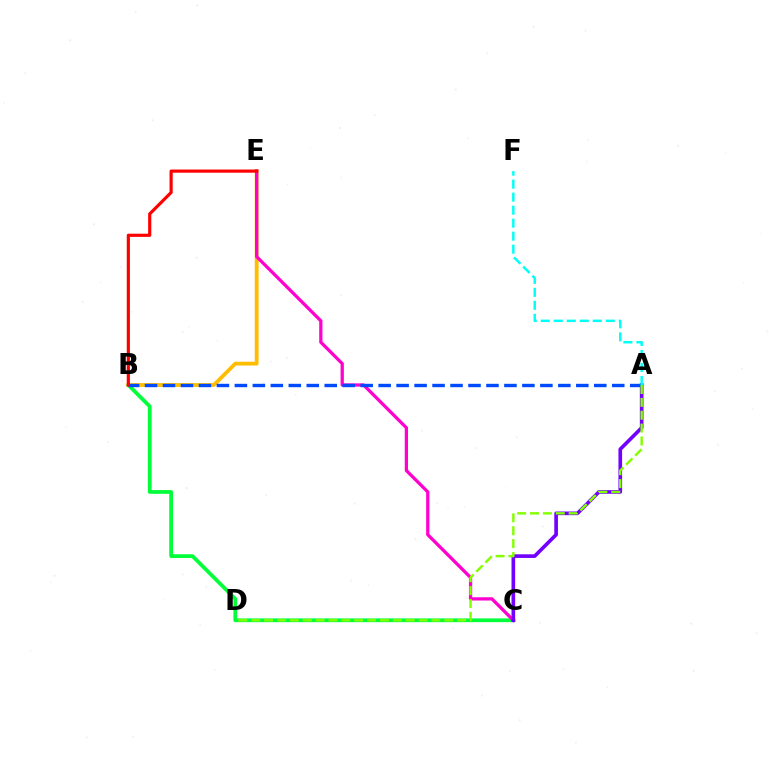{('B', 'C'): [{'color': '#00ff39', 'line_style': 'solid', 'thickness': 2.7}], ('B', 'E'): [{'color': '#ffbd00', 'line_style': 'solid', 'thickness': 2.75}, {'color': '#ff0000', 'line_style': 'solid', 'thickness': 2.28}], ('C', 'E'): [{'color': '#ff00cf', 'line_style': 'solid', 'thickness': 2.35}], ('A', 'C'): [{'color': '#7200ff', 'line_style': 'solid', 'thickness': 2.63}], ('A', 'B'): [{'color': '#004bff', 'line_style': 'dashed', 'thickness': 2.44}], ('A', 'D'): [{'color': '#84ff00', 'line_style': 'dashed', 'thickness': 1.75}], ('A', 'F'): [{'color': '#00fff6', 'line_style': 'dashed', 'thickness': 1.77}]}